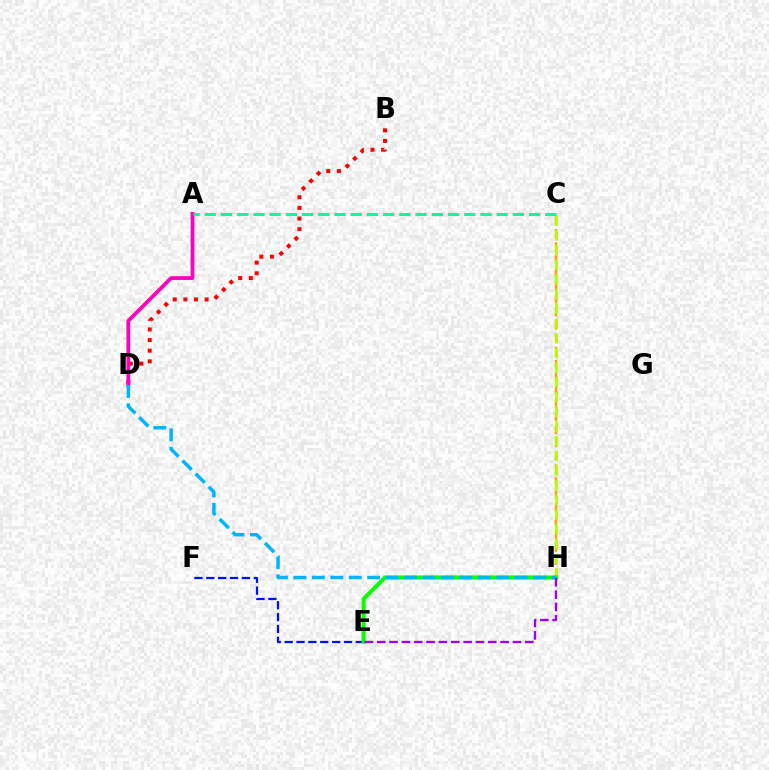{('E', 'F'): [{'color': '#0010ff', 'line_style': 'dashed', 'thickness': 1.61}], ('B', 'D'): [{'color': '#ff0000', 'line_style': 'dotted', 'thickness': 2.89}], ('C', 'H'): [{'color': '#ffa500', 'line_style': 'dashed', 'thickness': 1.78}, {'color': '#b3ff00', 'line_style': 'dashed', 'thickness': 2.0}], ('A', 'D'): [{'color': '#ff00bd', 'line_style': 'solid', 'thickness': 2.71}], ('E', 'H'): [{'color': '#08ff00', 'line_style': 'solid', 'thickness': 2.91}, {'color': '#9b00ff', 'line_style': 'dashed', 'thickness': 1.68}], ('A', 'C'): [{'color': '#00ff9d', 'line_style': 'dashed', 'thickness': 2.2}], ('D', 'H'): [{'color': '#00b5ff', 'line_style': 'dashed', 'thickness': 2.5}]}